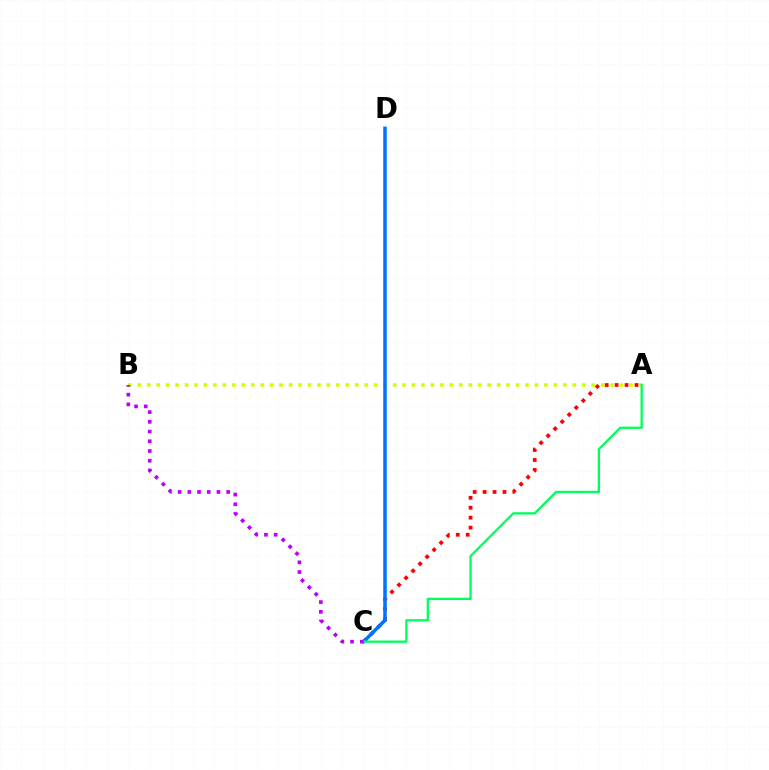{('A', 'B'): [{'color': '#d1ff00', 'line_style': 'dotted', 'thickness': 2.57}], ('A', 'C'): [{'color': '#ff0000', 'line_style': 'dotted', 'thickness': 2.7}, {'color': '#00ff5c', 'line_style': 'solid', 'thickness': 1.67}], ('C', 'D'): [{'color': '#0074ff', 'line_style': 'solid', 'thickness': 2.53}], ('B', 'C'): [{'color': '#b900ff', 'line_style': 'dotted', 'thickness': 2.64}]}